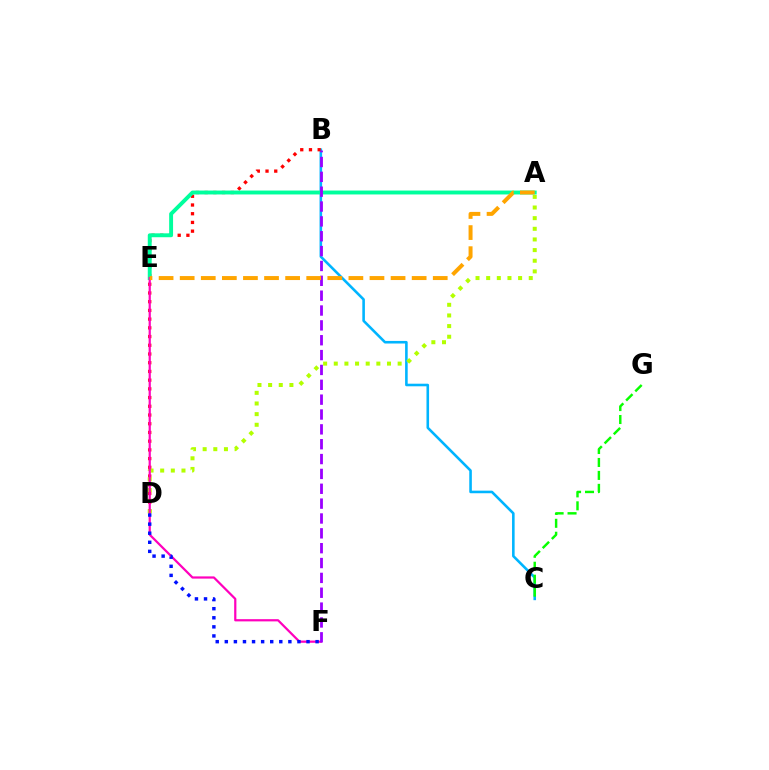{('B', 'C'): [{'color': '#00b5ff', 'line_style': 'solid', 'thickness': 1.86}], ('B', 'D'): [{'color': '#ff0000', 'line_style': 'dotted', 'thickness': 2.37}], ('A', 'D'): [{'color': '#b3ff00', 'line_style': 'dotted', 'thickness': 2.89}], ('A', 'E'): [{'color': '#00ff9d', 'line_style': 'solid', 'thickness': 2.81}, {'color': '#ffa500', 'line_style': 'dashed', 'thickness': 2.86}], ('C', 'G'): [{'color': '#08ff00', 'line_style': 'dashed', 'thickness': 1.76}], ('E', 'F'): [{'color': '#ff00bd', 'line_style': 'solid', 'thickness': 1.6}], ('B', 'F'): [{'color': '#9b00ff', 'line_style': 'dashed', 'thickness': 2.02}], ('D', 'F'): [{'color': '#0010ff', 'line_style': 'dotted', 'thickness': 2.47}]}